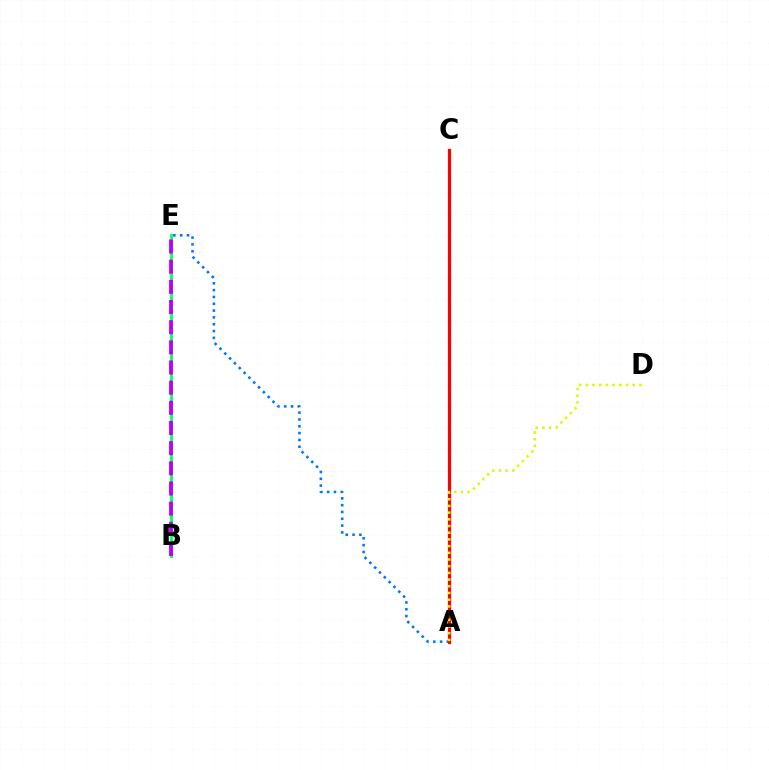{('A', 'E'): [{'color': '#0074ff', 'line_style': 'dotted', 'thickness': 1.85}], ('A', 'C'): [{'color': '#ff0000', 'line_style': 'solid', 'thickness': 2.31}], ('B', 'E'): [{'color': '#00ff5c', 'line_style': 'solid', 'thickness': 2.0}, {'color': '#b900ff', 'line_style': 'dashed', 'thickness': 2.74}], ('A', 'D'): [{'color': '#d1ff00', 'line_style': 'dotted', 'thickness': 1.82}]}